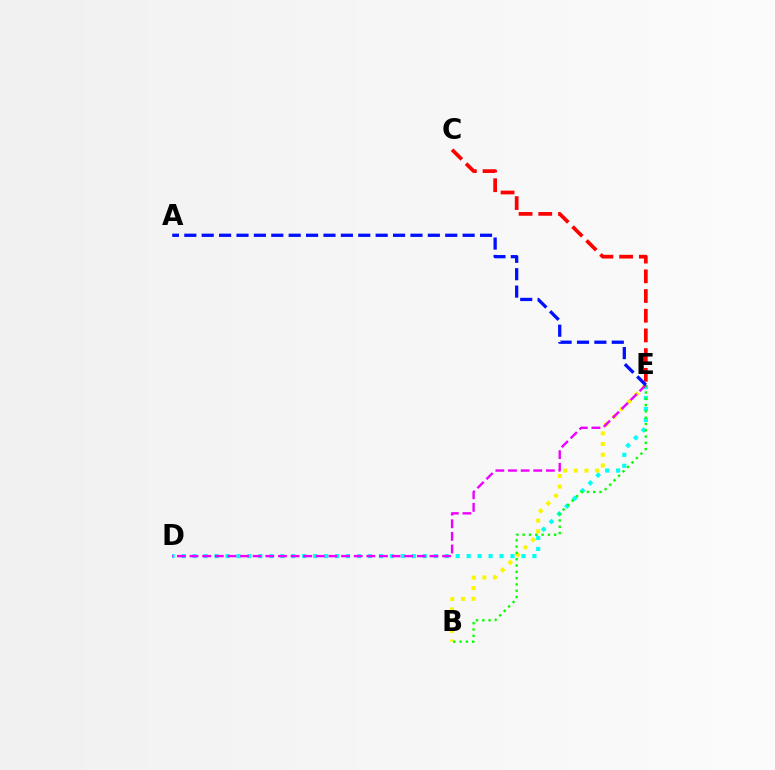{('B', 'E'): [{'color': '#fcf500', 'line_style': 'dotted', 'thickness': 2.91}, {'color': '#08ff00', 'line_style': 'dotted', 'thickness': 1.71}], ('C', 'E'): [{'color': '#ff0000', 'line_style': 'dashed', 'thickness': 2.68}], ('D', 'E'): [{'color': '#00fff6', 'line_style': 'dotted', 'thickness': 2.98}, {'color': '#ee00ff', 'line_style': 'dashed', 'thickness': 1.72}], ('A', 'E'): [{'color': '#0010ff', 'line_style': 'dashed', 'thickness': 2.36}]}